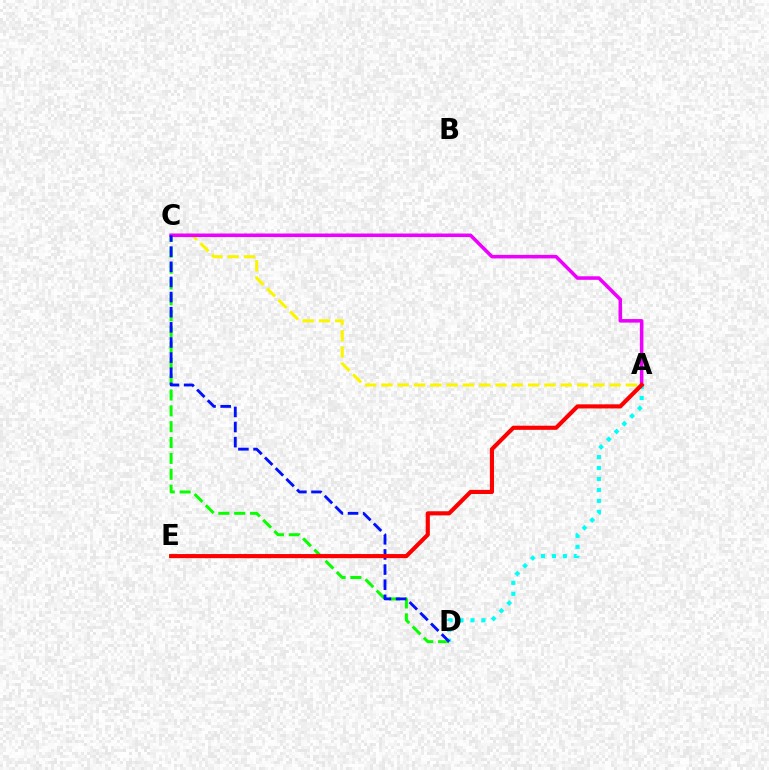{('A', 'C'): [{'color': '#fcf500', 'line_style': 'dashed', 'thickness': 2.21}, {'color': '#ee00ff', 'line_style': 'solid', 'thickness': 2.55}], ('C', 'D'): [{'color': '#08ff00', 'line_style': 'dashed', 'thickness': 2.15}, {'color': '#0010ff', 'line_style': 'dashed', 'thickness': 2.06}], ('A', 'D'): [{'color': '#00fff6', 'line_style': 'dotted', 'thickness': 2.98}], ('A', 'E'): [{'color': '#ff0000', 'line_style': 'solid', 'thickness': 2.97}]}